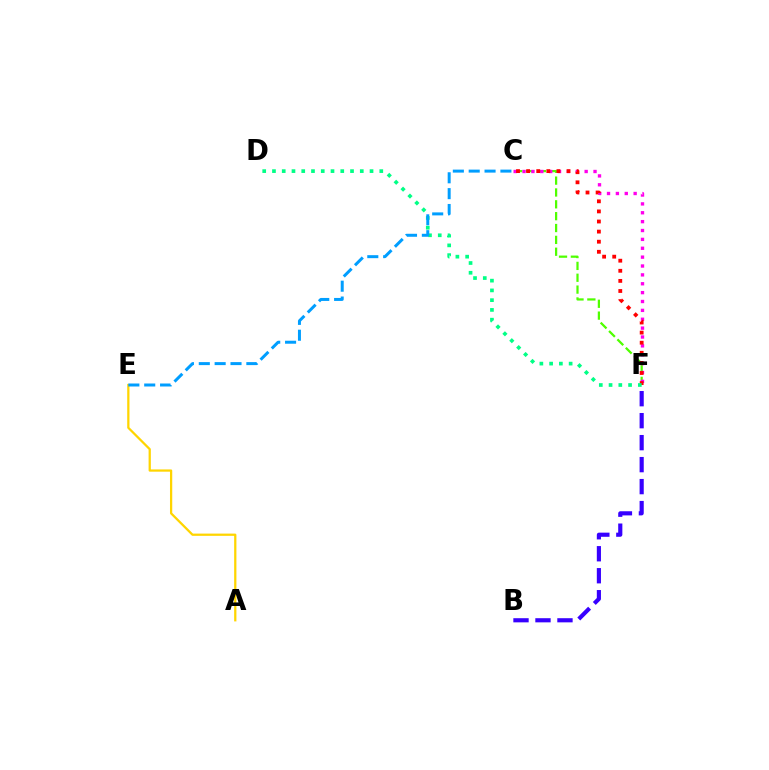{('C', 'F'): [{'color': '#4fff00', 'line_style': 'dashed', 'thickness': 1.61}, {'color': '#ff00ed', 'line_style': 'dotted', 'thickness': 2.41}, {'color': '#ff0000', 'line_style': 'dotted', 'thickness': 2.74}], ('A', 'E'): [{'color': '#ffd500', 'line_style': 'solid', 'thickness': 1.62}], ('B', 'F'): [{'color': '#3700ff', 'line_style': 'dashed', 'thickness': 2.99}], ('D', 'F'): [{'color': '#00ff86', 'line_style': 'dotted', 'thickness': 2.65}], ('C', 'E'): [{'color': '#009eff', 'line_style': 'dashed', 'thickness': 2.15}]}